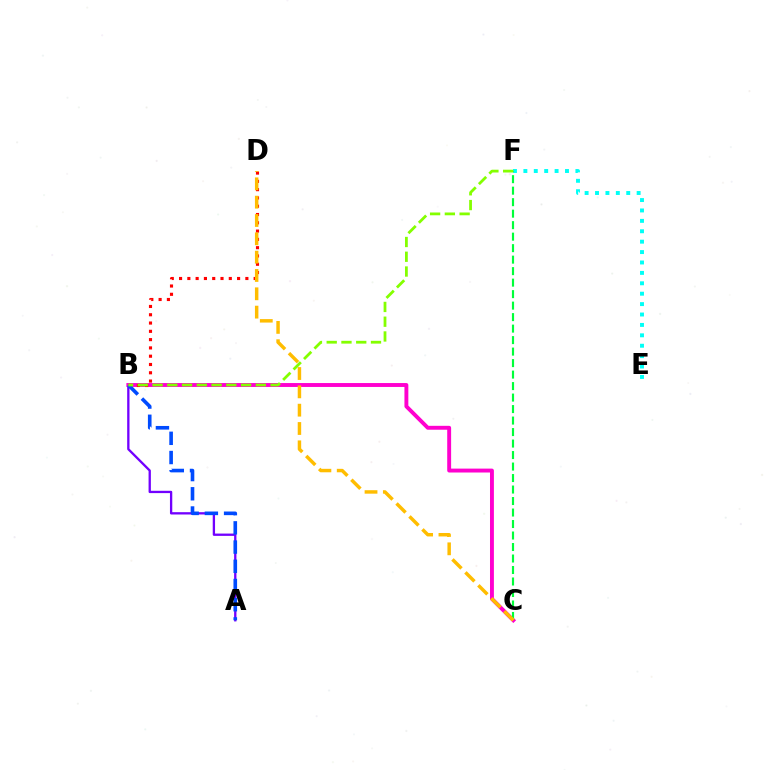{('A', 'B'): [{'color': '#7200ff', 'line_style': 'solid', 'thickness': 1.67}, {'color': '#004bff', 'line_style': 'dashed', 'thickness': 2.61}], ('E', 'F'): [{'color': '#00fff6', 'line_style': 'dotted', 'thickness': 2.83}], ('B', 'C'): [{'color': '#ff00cf', 'line_style': 'solid', 'thickness': 2.81}], ('B', 'D'): [{'color': '#ff0000', 'line_style': 'dotted', 'thickness': 2.25}], ('C', 'F'): [{'color': '#00ff39', 'line_style': 'dashed', 'thickness': 1.56}], ('C', 'D'): [{'color': '#ffbd00', 'line_style': 'dashed', 'thickness': 2.49}], ('B', 'F'): [{'color': '#84ff00', 'line_style': 'dashed', 'thickness': 2.01}]}